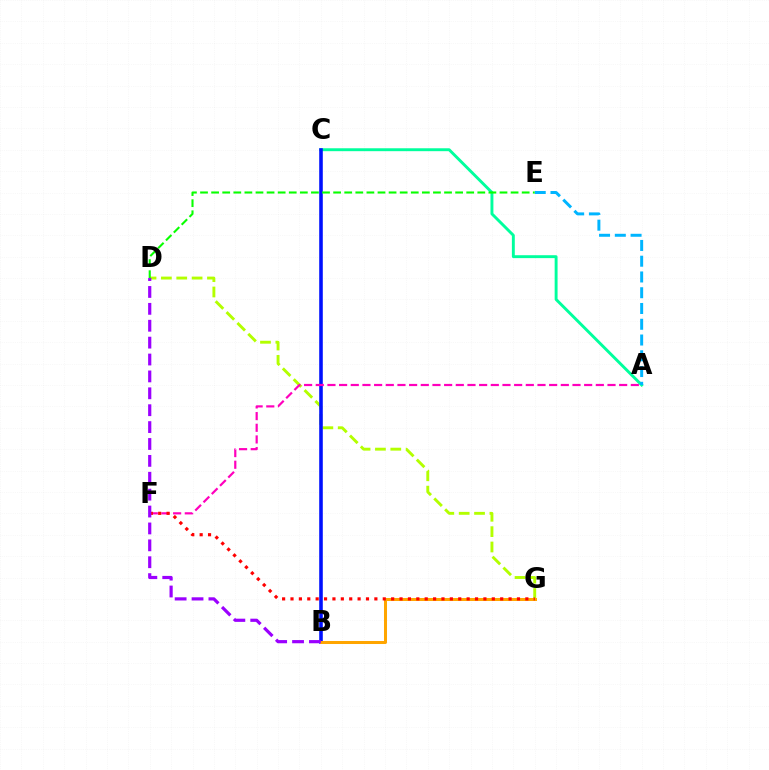{('A', 'C'): [{'color': '#00ff9d', 'line_style': 'solid', 'thickness': 2.1}], ('D', 'G'): [{'color': '#b3ff00', 'line_style': 'dashed', 'thickness': 2.09}], ('B', 'C'): [{'color': '#0010ff', 'line_style': 'solid', 'thickness': 2.58}], ('A', 'E'): [{'color': '#00b5ff', 'line_style': 'dashed', 'thickness': 2.14}], ('B', 'G'): [{'color': '#ffa500', 'line_style': 'solid', 'thickness': 2.17}], ('D', 'E'): [{'color': '#08ff00', 'line_style': 'dashed', 'thickness': 1.51}], ('A', 'F'): [{'color': '#ff00bd', 'line_style': 'dashed', 'thickness': 1.59}], ('F', 'G'): [{'color': '#ff0000', 'line_style': 'dotted', 'thickness': 2.28}], ('B', 'D'): [{'color': '#9b00ff', 'line_style': 'dashed', 'thickness': 2.29}]}